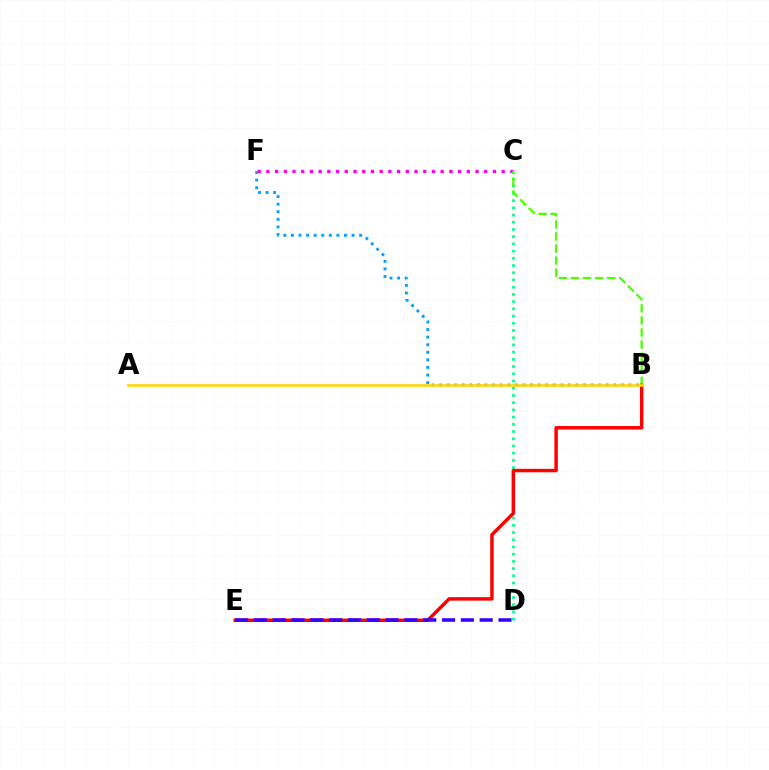{('B', 'F'): [{'color': '#009eff', 'line_style': 'dotted', 'thickness': 2.06}], ('C', 'F'): [{'color': '#ff00ed', 'line_style': 'dotted', 'thickness': 2.37}], ('C', 'D'): [{'color': '#00ff86', 'line_style': 'dotted', 'thickness': 1.96}], ('B', 'E'): [{'color': '#ff0000', 'line_style': 'solid', 'thickness': 2.5}], ('B', 'C'): [{'color': '#4fff00', 'line_style': 'dashed', 'thickness': 1.64}], ('D', 'E'): [{'color': '#3700ff', 'line_style': 'dashed', 'thickness': 2.56}], ('A', 'B'): [{'color': '#ffd500', 'line_style': 'solid', 'thickness': 1.87}]}